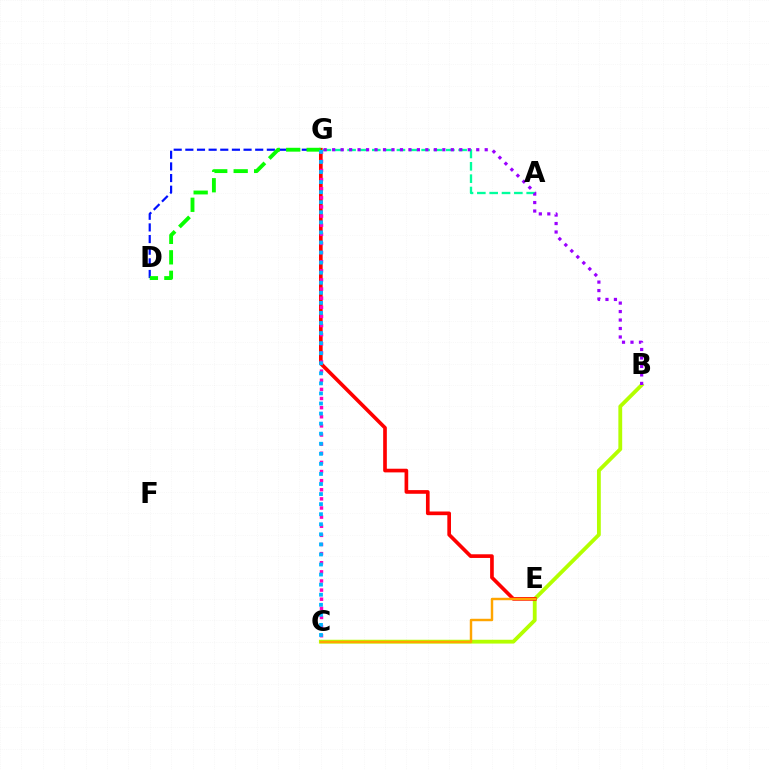{('B', 'C'): [{'color': '#b3ff00', 'line_style': 'solid', 'thickness': 2.75}], ('D', 'G'): [{'color': '#0010ff', 'line_style': 'dashed', 'thickness': 1.58}, {'color': '#08ff00', 'line_style': 'dashed', 'thickness': 2.78}], ('E', 'G'): [{'color': '#ff0000', 'line_style': 'solid', 'thickness': 2.64}], ('C', 'E'): [{'color': '#ffa500', 'line_style': 'solid', 'thickness': 1.76}], ('A', 'G'): [{'color': '#00ff9d', 'line_style': 'dashed', 'thickness': 1.68}], ('B', 'G'): [{'color': '#9b00ff', 'line_style': 'dotted', 'thickness': 2.3}], ('C', 'G'): [{'color': '#ff00bd', 'line_style': 'dotted', 'thickness': 2.48}, {'color': '#00b5ff', 'line_style': 'dotted', 'thickness': 2.73}]}